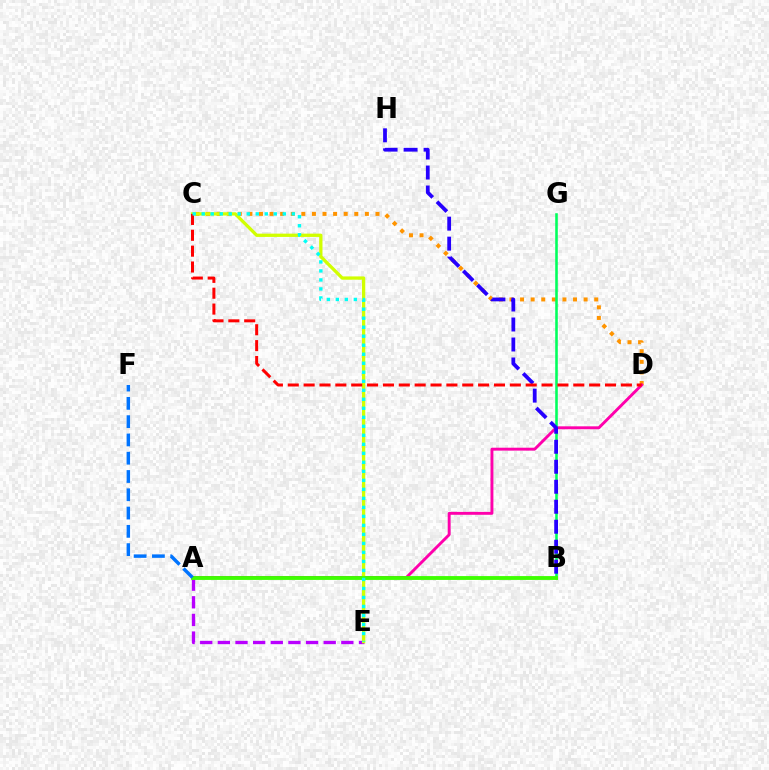{('C', 'D'): [{'color': '#ff9400', 'line_style': 'dotted', 'thickness': 2.88}, {'color': '#ff0000', 'line_style': 'dashed', 'thickness': 2.15}], ('A', 'D'): [{'color': '#ff00ac', 'line_style': 'solid', 'thickness': 2.1}], ('A', 'E'): [{'color': '#b900ff', 'line_style': 'dashed', 'thickness': 2.4}], ('B', 'G'): [{'color': '#00ff5c', 'line_style': 'solid', 'thickness': 1.85}], ('B', 'H'): [{'color': '#2500ff', 'line_style': 'dashed', 'thickness': 2.72}], ('C', 'E'): [{'color': '#d1ff00', 'line_style': 'solid', 'thickness': 2.36}, {'color': '#00fff6', 'line_style': 'dotted', 'thickness': 2.45}], ('A', 'B'): [{'color': '#3dff00', 'line_style': 'solid', 'thickness': 2.77}], ('A', 'F'): [{'color': '#0074ff', 'line_style': 'dashed', 'thickness': 2.48}]}